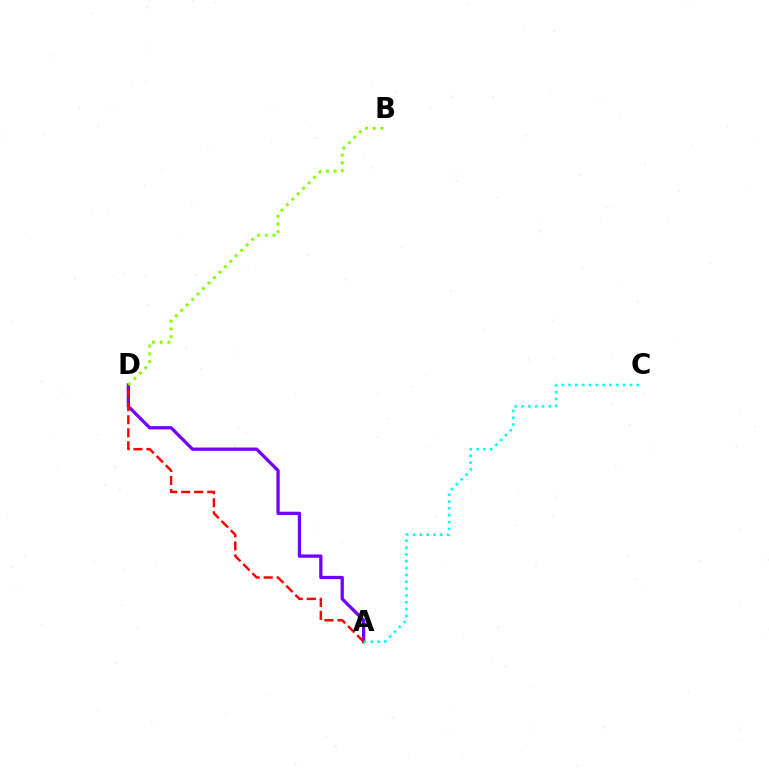{('A', 'D'): [{'color': '#7200ff', 'line_style': 'solid', 'thickness': 2.35}, {'color': '#ff0000', 'line_style': 'dashed', 'thickness': 1.77}], ('B', 'D'): [{'color': '#84ff00', 'line_style': 'dotted', 'thickness': 2.09}], ('A', 'C'): [{'color': '#00fff6', 'line_style': 'dotted', 'thickness': 1.86}]}